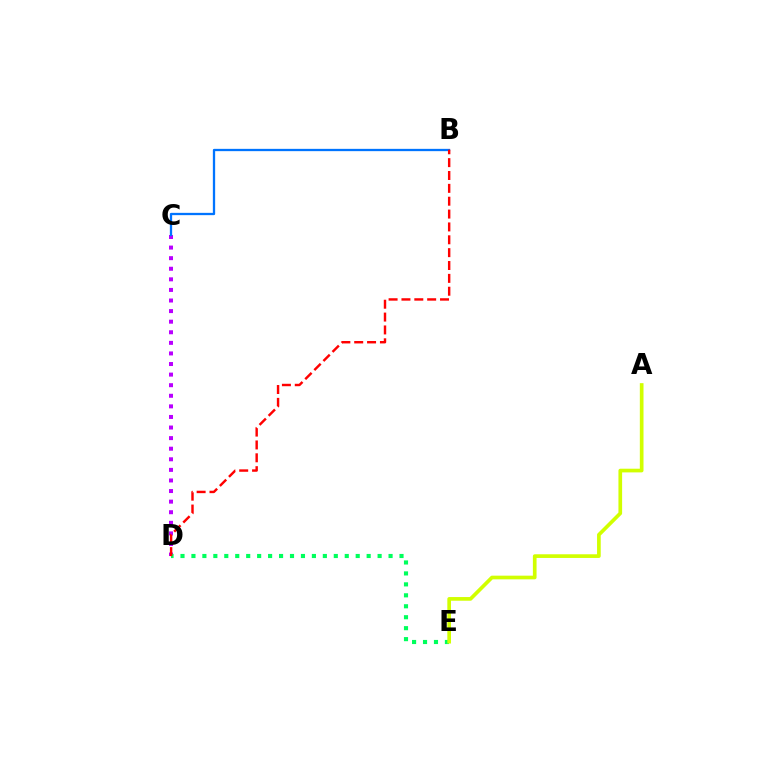{('C', 'D'): [{'color': '#b900ff', 'line_style': 'dotted', 'thickness': 2.88}], ('B', 'C'): [{'color': '#0074ff', 'line_style': 'solid', 'thickness': 1.66}], ('D', 'E'): [{'color': '#00ff5c', 'line_style': 'dotted', 'thickness': 2.98}], ('A', 'E'): [{'color': '#d1ff00', 'line_style': 'solid', 'thickness': 2.65}], ('B', 'D'): [{'color': '#ff0000', 'line_style': 'dashed', 'thickness': 1.75}]}